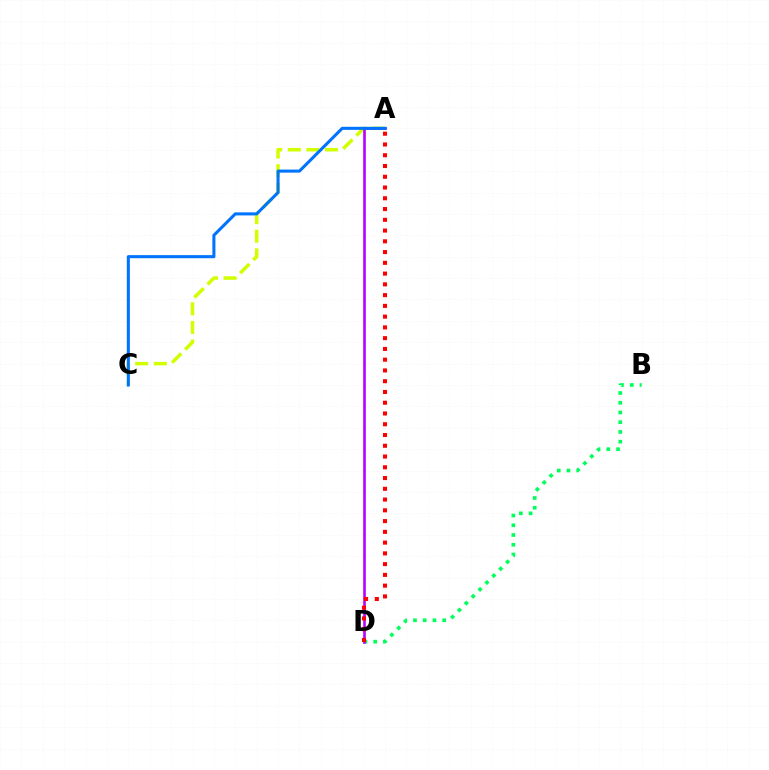{('B', 'D'): [{'color': '#00ff5c', 'line_style': 'dotted', 'thickness': 2.64}], ('A', 'C'): [{'color': '#d1ff00', 'line_style': 'dashed', 'thickness': 2.53}, {'color': '#0074ff', 'line_style': 'solid', 'thickness': 2.2}], ('A', 'D'): [{'color': '#b900ff', 'line_style': 'solid', 'thickness': 1.89}, {'color': '#ff0000', 'line_style': 'dotted', 'thickness': 2.92}]}